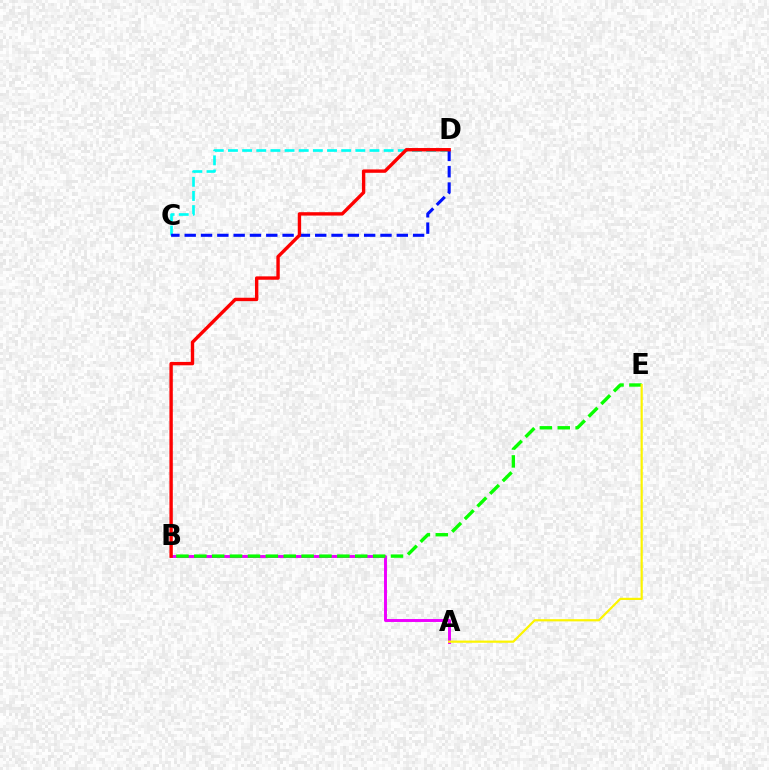{('A', 'B'): [{'color': '#ee00ff', 'line_style': 'solid', 'thickness': 2.11}], ('C', 'D'): [{'color': '#00fff6', 'line_style': 'dashed', 'thickness': 1.92}, {'color': '#0010ff', 'line_style': 'dashed', 'thickness': 2.22}], ('B', 'E'): [{'color': '#08ff00', 'line_style': 'dashed', 'thickness': 2.43}], ('B', 'D'): [{'color': '#ff0000', 'line_style': 'solid', 'thickness': 2.44}], ('A', 'E'): [{'color': '#fcf500', 'line_style': 'solid', 'thickness': 1.59}]}